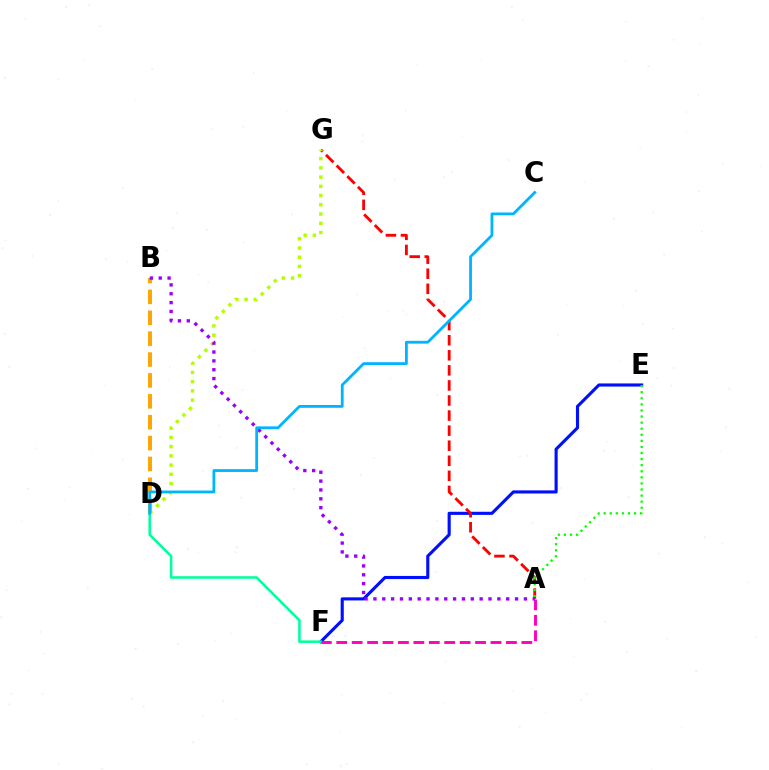{('E', 'F'): [{'color': '#0010ff', 'line_style': 'solid', 'thickness': 2.25}], ('D', 'F'): [{'color': '#00ff9d', 'line_style': 'solid', 'thickness': 1.84}], ('A', 'G'): [{'color': '#ff0000', 'line_style': 'dashed', 'thickness': 2.05}], ('D', 'G'): [{'color': '#b3ff00', 'line_style': 'dotted', 'thickness': 2.51}], ('B', 'D'): [{'color': '#ffa500', 'line_style': 'dashed', 'thickness': 2.84}], ('A', 'E'): [{'color': '#08ff00', 'line_style': 'dotted', 'thickness': 1.65}], ('A', 'F'): [{'color': '#ff00bd', 'line_style': 'dashed', 'thickness': 2.1}], ('A', 'B'): [{'color': '#9b00ff', 'line_style': 'dotted', 'thickness': 2.41}], ('C', 'D'): [{'color': '#00b5ff', 'line_style': 'solid', 'thickness': 2.02}]}